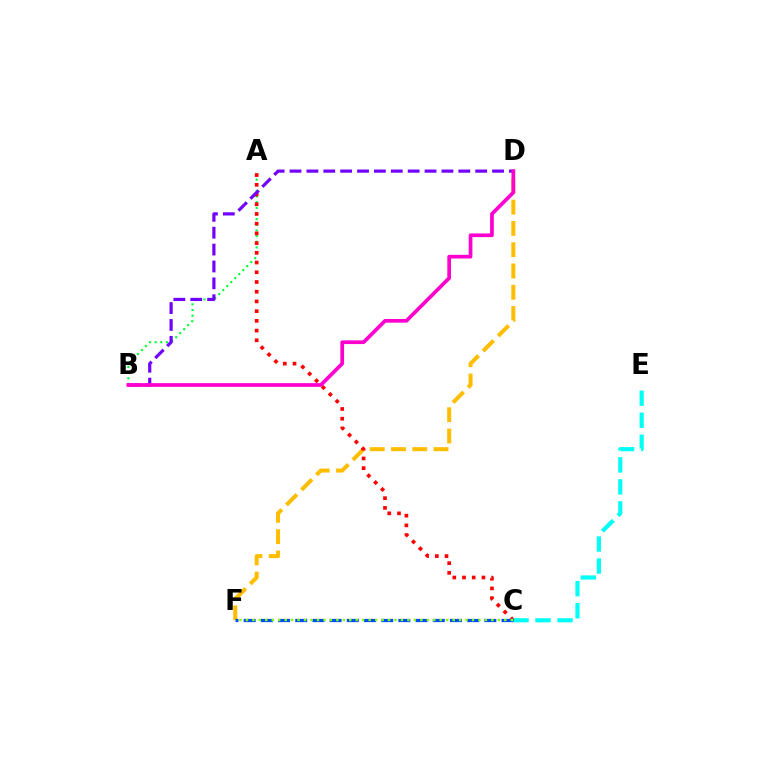{('A', 'B'): [{'color': '#00ff39', 'line_style': 'dotted', 'thickness': 1.54}], ('D', 'F'): [{'color': '#ffbd00', 'line_style': 'dashed', 'thickness': 2.89}], ('A', 'C'): [{'color': '#ff0000', 'line_style': 'dotted', 'thickness': 2.64}], ('B', 'D'): [{'color': '#7200ff', 'line_style': 'dashed', 'thickness': 2.29}, {'color': '#ff00cf', 'line_style': 'solid', 'thickness': 2.66}], ('C', 'E'): [{'color': '#00fff6', 'line_style': 'dashed', 'thickness': 2.99}], ('C', 'F'): [{'color': '#004bff', 'line_style': 'dashed', 'thickness': 2.34}, {'color': '#84ff00', 'line_style': 'dotted', 'thickness': 1.76}]}